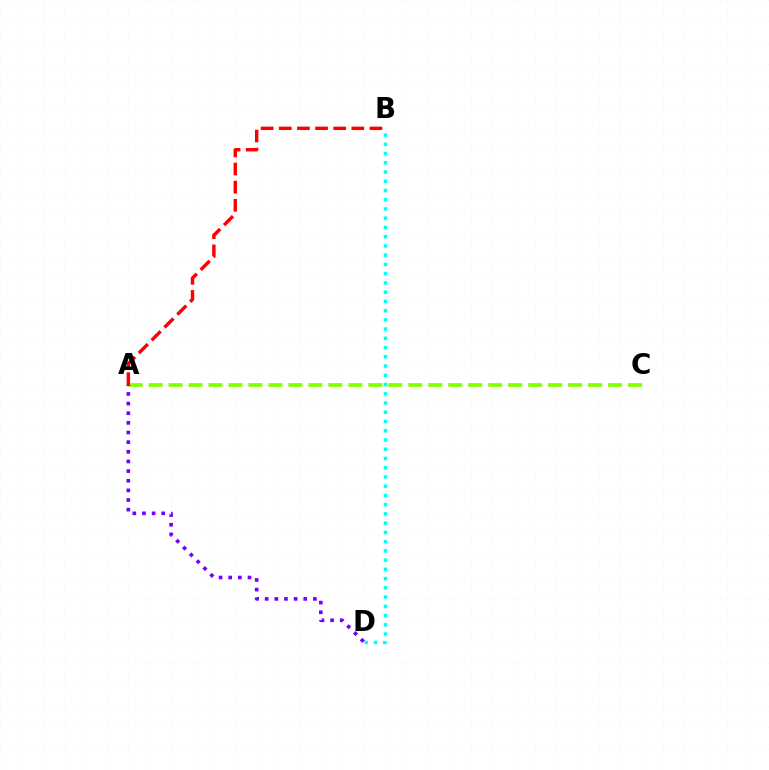{('A', 'C'): [{'color': '#84ff00', 'line_style': 'dashed', 'thickness': 2.71}], ('A', 'B'): [{'color': '#ff0000', 'line_style': 'dashed', 'thickness': 2.46}], ('B', 'D'): [{'color': '#00fff6', 'line_style': 'dotted', 'thickness': 2.51}], ('A', 'D'): [{'color': '#7200ff', 'line_style': 'dotted', 'thickness': 2.62}]}